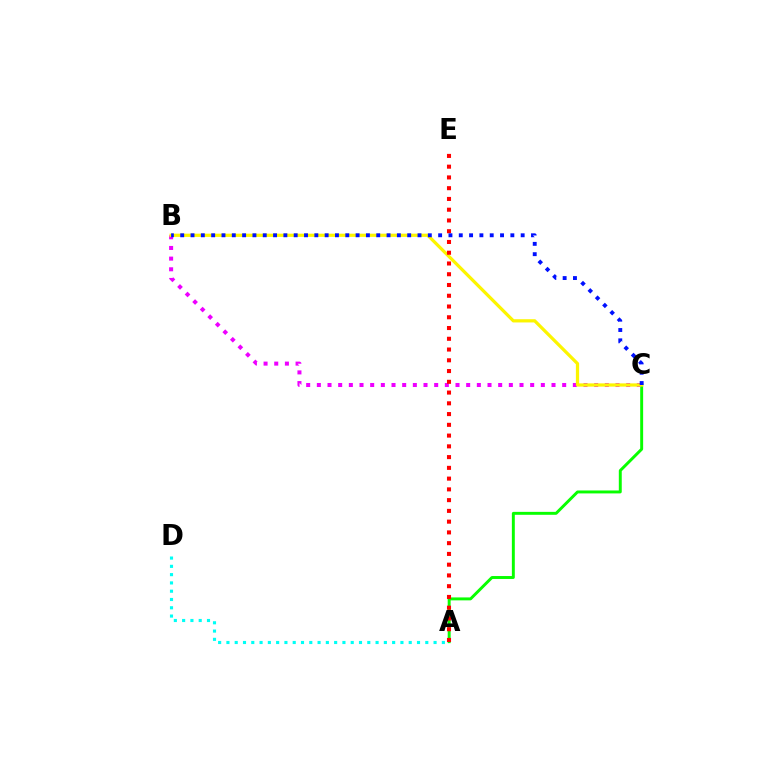{('A', 'C'): [{'color': '#08ff00', 'line_style': 'solid', 'thickness': 2.11}], ('B', 'C'): [{'color': '#ee00ff', 'line_style': 'dotted', 'thickness': 2.9}, {'color': '#fcf500', 'line_style': 'solid', 'thickness': 2.33}, {'color': '#0010ff', 'line_style': 'dotted', 'thickness': 2.8}], ('A', 'D'): [{'color': '#00fff6', 'line_style': 'dotted', 'thickness': 2.25}], ('A', 'E'): [{'color': '#ff0000', 'line_style': 'dotted', 'thickness': 2.92}]}